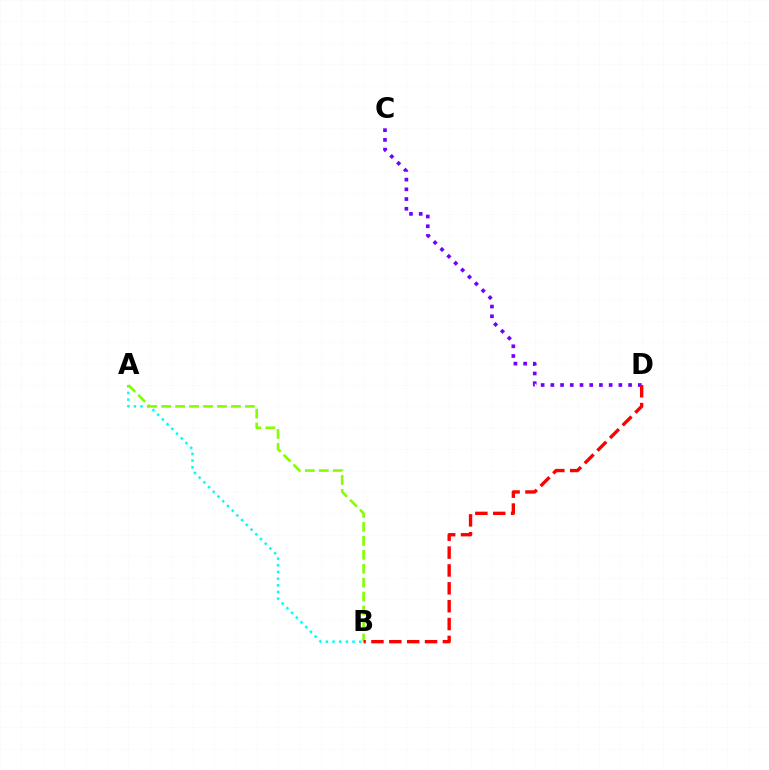{('A', 'B'): [{'color': '#00fff6', 'line_style': 'dotted', 'thickness': 1.81}, {'color': '#84ff00', 'line_style': 'dashed', 'thickness': 1.89}], ('C', 'D'): [{'color': '#7200ff', 'line_style': 'dotted', 'thickness': 2.64}], ('B', 'D'): [{'color': '#ff0000', 'line_style': 'dashed', 'thickness': 2.43}]}